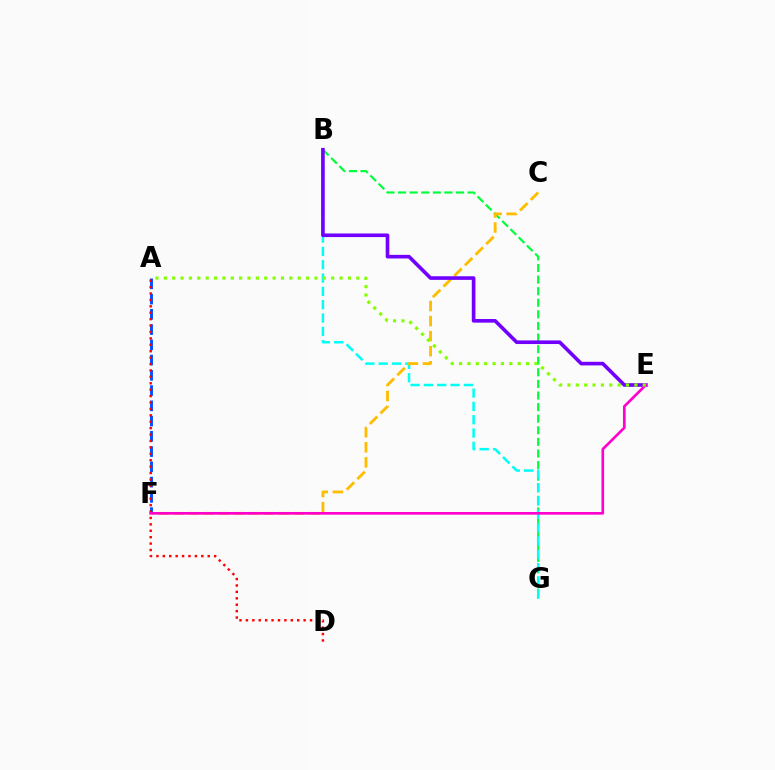{('B', 'G'): [{'color': '#00ff39', 'line_style': 'dashed', 'thickness': 1.57}, {'color': '#00fff6', 'line_style': 'dashed', 'thickness': 1.81}], ('A', 'F'): [{'color': '#004bff', 'line_style': 'dashed', 'thickness': 2.07}], ('C', 'F'): [{'color': '#ffbd00', 'line_style': 'dashed', 'thickness': 2.05}], ('B', 'E'): [{'color': '#7200ff', 'line_style': 'solid', 'thickness': 2.61}], ('A', 'D'): [{'color': '#ff0000', 'line_style': 'dotted', 'thickness': 1.74}], ('E', 'F'): [{'color': '#ff00cf', 'line_style': 'solid', 'thickness': 1.91}], ('A', 'E'): [{'color': '#84ff00', 'line_style': 'dotted', 'thickness': 2.27}]}